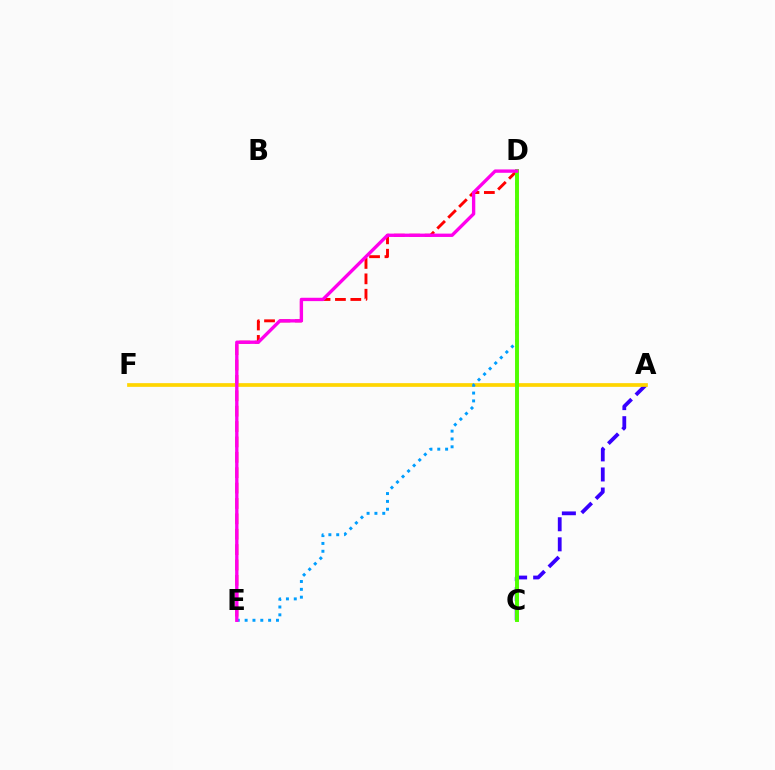{('D', 'E'): [{'color': '#ff0000', 'line_style': 'dashed', 'thickness': 2.09}, {'color': '#009eff', 'line_style': 'dotted', 'thickness': 2.13}, {'color': '#ff00ed', 'line_style': 'solid', 'thickness': 2.41}], ('A', 'C'): [{'color': '#3700ff', 'line_style': 'dashed', 'thickness': 2.73}], ('A', 'F'): [{'color': '#ffd500', 'line_style': 'solid', 'thickness': 2.67}], ('C', 'D'): [{'color': '#00ff86', 'line_style': 'solid', 'thickness': 1.68}, {'color': '#4fff00', 'line_style': 'solid', 'thickness': 2.82}]}